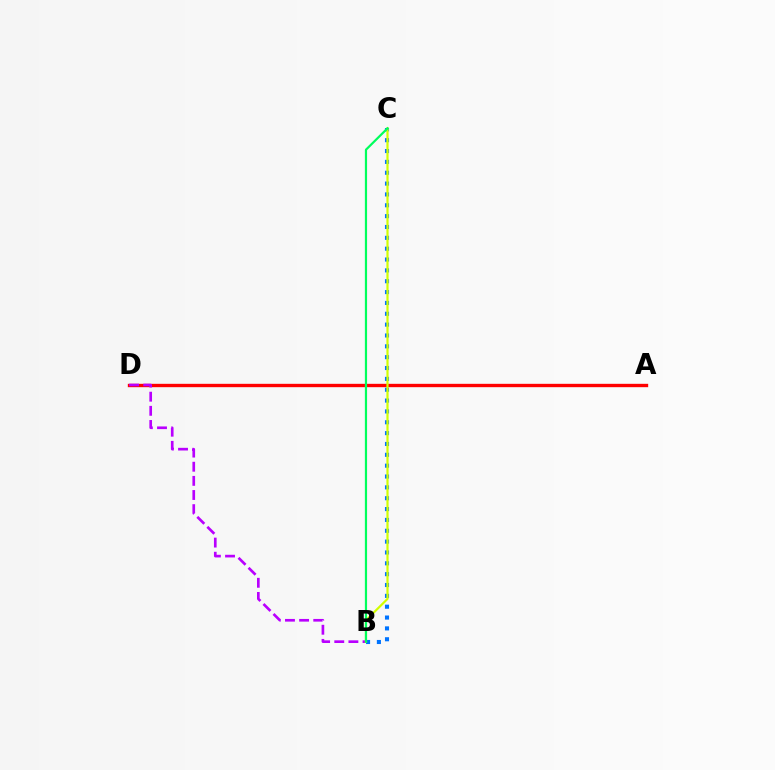{('A', 'D'): [{'color': '#ff0000', 'line_style': 'solid', 'thickness': 2.42}], ('B', 'C'): [{'color': '#0074ff', 'line_style': 'dotted', 'thickness': 2.95}, {'color': '#d1ff00', 'line_style': 'solid', 'thickness': 1.57}, {'color': '#00ff5c', 'line_style': 'solid', 'thickness': 1.58}], ('B', 'D'): [{'color': '#b900ff', 'line_style': 'dashed', 'thickness': 1.92}]}